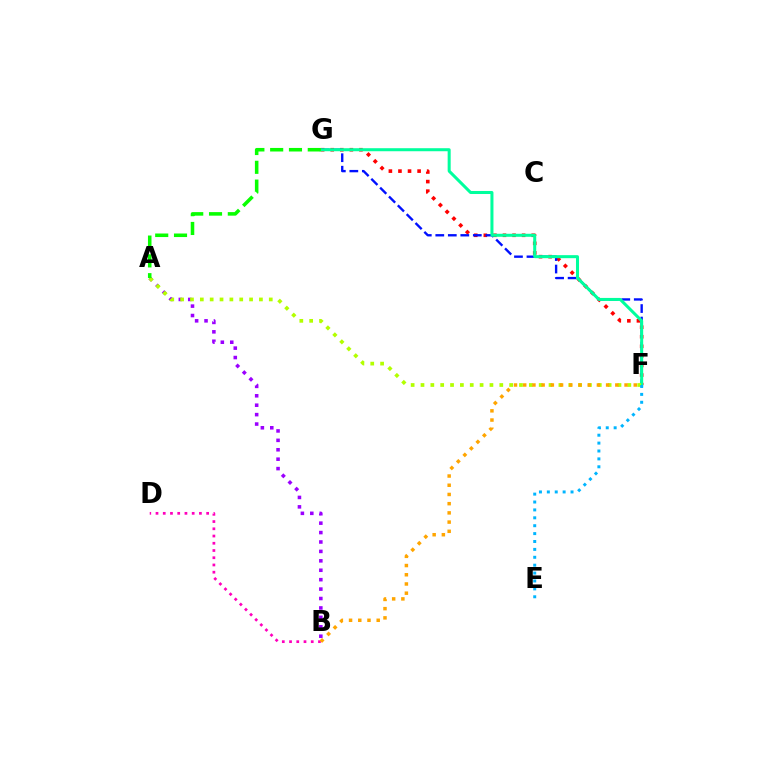{('B', 'D'): [{'color': '#ff00bd', 'line_style': 'dotted', 'thickness': 1.97}], ('F', 'G'): [{'color': '#ff0000', 'line_style': 'dotted', 'thickness': 2.6}, {'color': '#0010ff', 'line_style': 'dashed', 'thickness': 1.7}, {'color': '#00ff9d', 'line_style': 'solid', 'thickness': 2.18}], ('A', 'B'): [{'color': '#9b00ff', 'line_style': 'dotted', 'thickness': 2.56}], ('A', 'F'): [{'color': '#b3ff00', 'line_style': 'dotted', 'thickness': 2.68}], ('A', 'G'): [{'color': '#08ff00', 'line_style': 'dashed', 'thickness': 2.55}], ('B', 'F'): [{'color': '#ffa500', 'line_style': 'dotted', 'thickness': 2.5}], ('E', 'F'): [{'color': '#00b5ff', 'line_style': 'dotted', 'thickness': 2.15}]}